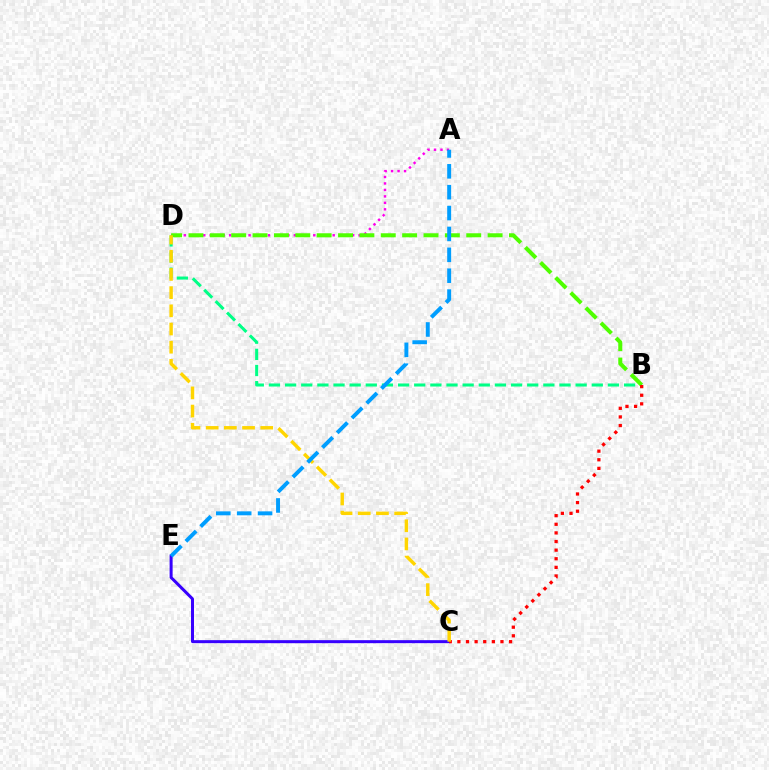{('B', 'D'): [{'color': '#00ff86', 'line_style': 'dashed', 'thickness': 2.19}, {'color': '#4fff00', 'line_style': 'dashed', 'thickness': 2.9}], ('C', 'E'): [{'color': '#3700ff', 'line_style': 'solid', 'thickness': 2.17}], ('A', 'D'): [{'color': '#ff00ed', 'line_style': 'dotted', 'thickness': 1.76}], ('B', 'C'): [{'color': '#ff0000', 'line_style': 'dotted', 'thickness': 2.34}], ('C', 'D'): [{'color': '#ffd500', 'line_style': 'dashed', 'thickness': 2.47}], ('A', 'E'): [{'color': '#009eff', 'line_style': 'dashed', 'thickness': 2.84}]}